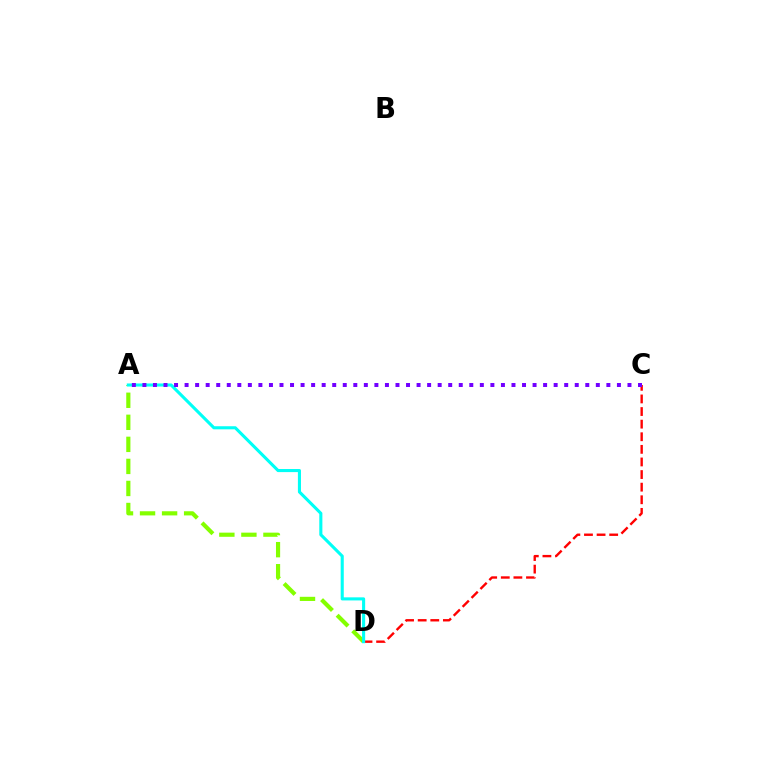{('C', 'D'): [{'color': '#ff0000', 'line_style': 'dashed', 'thickness': 1.71}], ('A', 'D'): [{'color': '#84ff00', 'line_style': 'dashed', 'thickness': 2.99}, {'color': '#00fff6', 'line_style': 'solid', 'thickness': 2.22}], ('A', 'C'): [{'color': '#7200ff', 'line_style': 'dotted', 'thickness': 2.86}]}